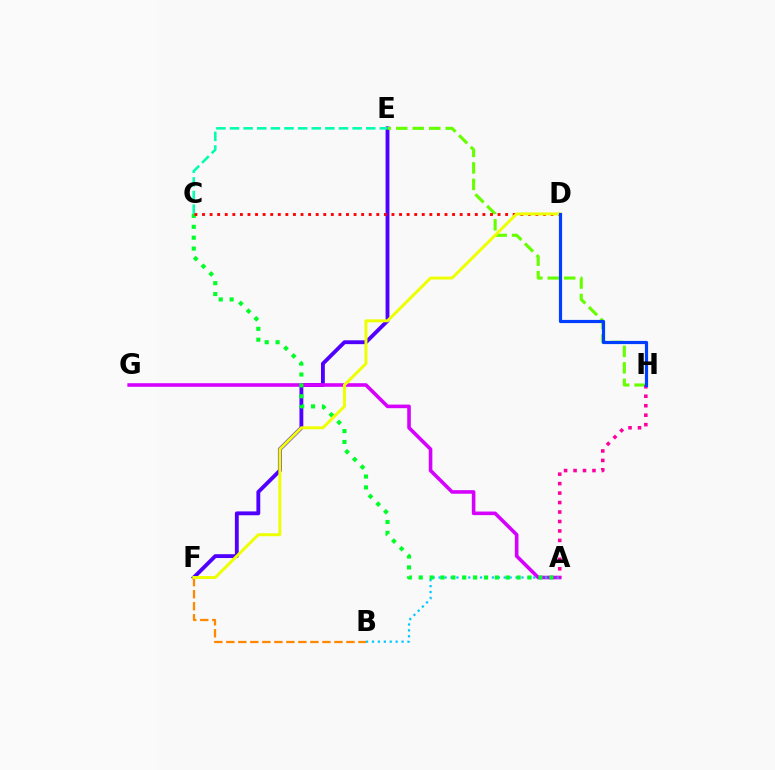{('E', 'F'): [{'color': '#4f00ff', 'line_style': 'solid', 'thickness': 2.77}], ('B', 'F'): [{'color': '#ff8800', 'line_style': 'dashed', 'thickness': 1.63}], ('A', 'G'): [{'color': '#d600ff', 'line_style': 'solid', 'thickness': 2.58}], ('E', 'H'): [{'color': '#66ff00', 'line_style': 'dashed', 'thickness': 2.24}], ('C', 'E'): [{'color': '#00ffaf', 'line_style': 'dashed', 'thickness': 1.85}], ('A', 'B'): [{'color': '#00c7ff', 'line_style': 'dotted', 'thickness': 1.61}], ('A', 'C'): [{'color': '#00ff27', 'line_style': 'dotted', 'thickness': 2.96}], ('C', 'D'): [{'color': '#ff0000', 'line_style': 'dotted', 'thickness': 2.06}], ('D', 'F'): [{'color': '#eeff00', 'line_style': 'solid', 'thickness': 2.13}], ('A', 'H'): [{'color': '#ff00a0', 'line_style': 'dotted', 'thickness': 2.57}], ('D', 'H'): [{'color': '#003fff', 'line_style': 'solid', 'thickness': 2.29}]}